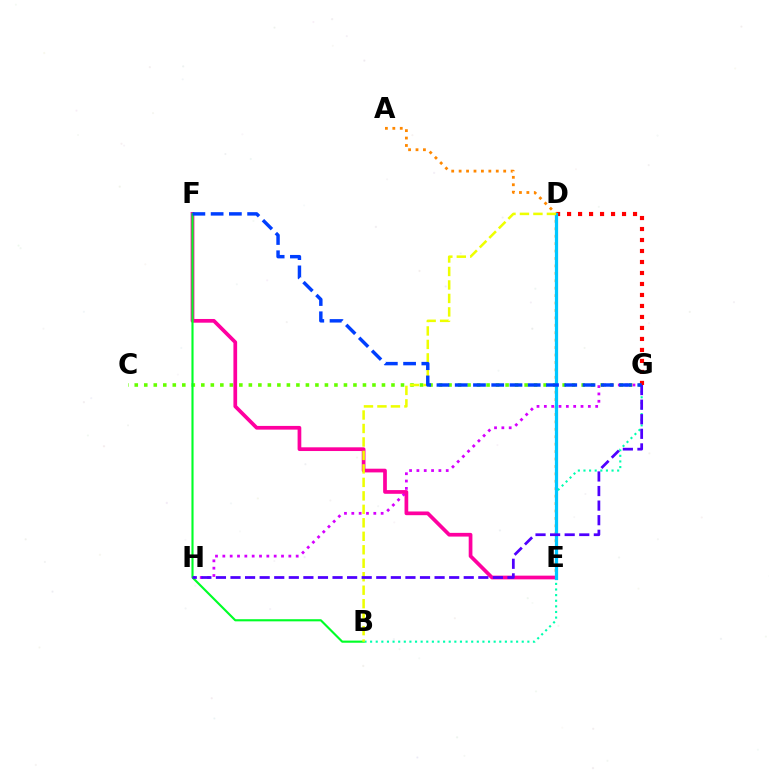{('B', 'G'): [{'color': '#00ffaf', 'line_style': 'dotted', 'thickness': 1.53}], ('C', 'G'): [{'color': '#66ff00', 'line_style': 'dotted', 'thickness': 2.58}], ('G', 'H'): [{'color': '#d600ff', 'line_style': 'dotted', 'thickness': 1.99}, {'color': '#4f00ff', 'line_style': 'dashed', 'thickness': 1.98}], ('D', 'G'): [{'color': '#ff0000', 'line_style': 'dotted', 'thickness': 2.99}], ('A', 'E'): [{'color': '#ff8800', 'line_style': 'dotted', 'thickness': 2.02}], ('E', 'F'): [{'color': '#ff00a0', 'line_style': 'solid', 'thickness': 2.67}], ('D', 'E'): [{'color': '#00c7ff', 'line_style': 'solid', 'thickness': 2.34}], ('B', 'F'): [{'color': '#00ff27', 'line_style': 'solid', 'thickness': 1.54}], ('B', 'D'): [{'color': '#eeff00', 'line_style': 'dashed', 'thickness': 1.83}], ('F', 'G'): [{'color': '#003fff', 'line_style': 'dashed', 'thickness': 2.48}]}